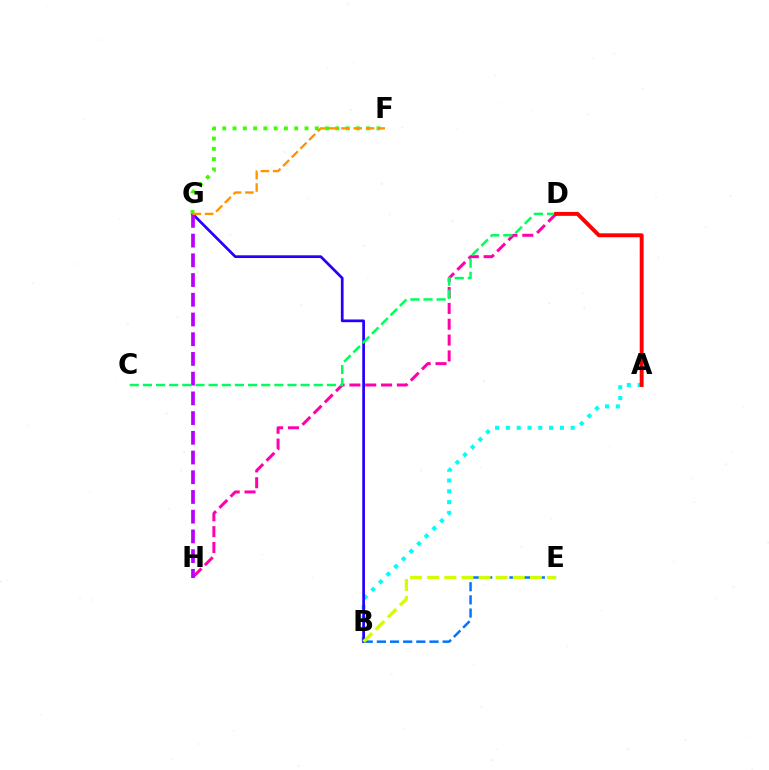{('D', 'H'): [{'color': '#ff00ac', 'line_style': 'dashed', 'thickness': 2.15}], ('A', 'B'): [{'color': '#00fff6', 'line_style': 'dotted', 'thickness': 2.93}], ('B', 'G'): [{'color': '#2500ff', 'line_style': 'solid', 'thickness': 1.96}], ('G', 'H'): [{'color': '#b900ff', 'line_style': 'dashed', 'thickness': 2.68}], ('B', 'E'): [{'color': '#0074ff', 'line_style': 'dashed', 'thickness': 1.79}, {'color': '#d1ff00', 'line_style': 'dashed', 'thickness': 2.33}], ('C', 'D'): [{'color': '#00ff5c', 'line_style': 'dashed', 'thickness': 1.79}], ('F', 'G'): [{'color': '#3dff00', 'line_style': 'dotted', 'thickness': 2.79}, {'color': '#ff9400', 'line_style': 'dashed', 'thickness': 1.67}], ('A', 'D'): [{'color': '#ff0000', 'line_style': 'solid', 'thickness': 2.82}]}